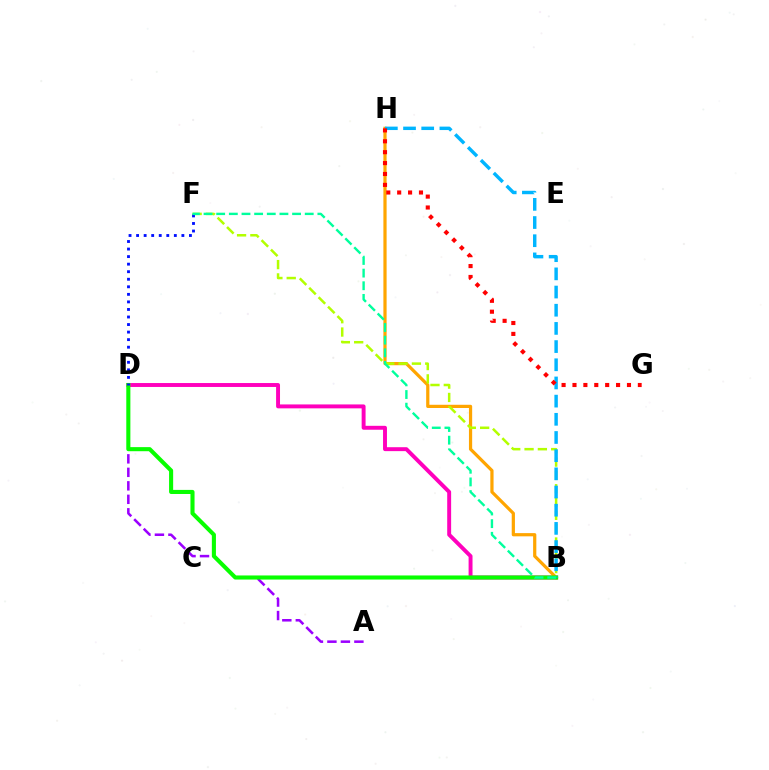{('B', 'D'): [{'color': '#ff00bd', 'line_style': 'solid', 'thickness': 2.82}, {'color': '#08ff00', 'line_style': 'solid', 'thickness': 2.94}], ('B', 'H'): [{'color': '#ffa500', 'line_style': 'solid', 'thickness': 2.32}, {'color': '#00b5ff', 'line_style': 'dashed', 'thickness': 2.47}], ('A', 'D'): [{'color': '#9b00ff', 'line_style': 'dashed', 'thickness': 1.83}], ('B', 'F'): [{'color': '#b3ff00', 'line_style': 'dashed', 'thickness': 1.81}, {'color': '#00ff9d', 'line_style': 'dashed', 'thickness': 1.72}], ('D', 'F'): [{'color': '#0010ff', 'line_style': 'dotted', 'thickness': 2.05}], ('G', 'H'): [{'color': '#ff0000', 'line_style': 'dotted', 'thickness': 2.96}]}